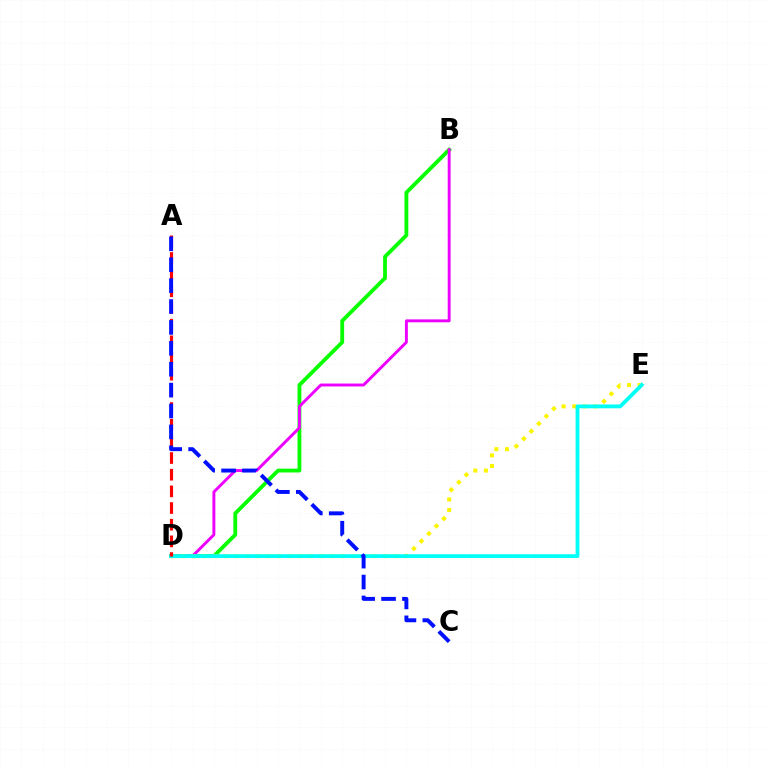{('B', 'D'): [{'color': '#08ff00', 'line_style': 'solid', 'thickness': 2.75}, {'color': '#ee00ff', 'line_style': 'solid', 'thickness': 2.1}], ('D', 'E'): [{'color': '#fcf500', 'line_style': 'dotted', 'thickness': 2.88}, {'color': '#00fff6', 'line_style': 'solid', 'thickness': 2.74}], ('A', 'D'): [{'color': '#ff0000', 'line_style': 'dashed', 'thickness': 2.26}], ('A', 'C'): [{'color': '#0010ff', 'line_style': 'dashed', 'thickness': 2.84}]}